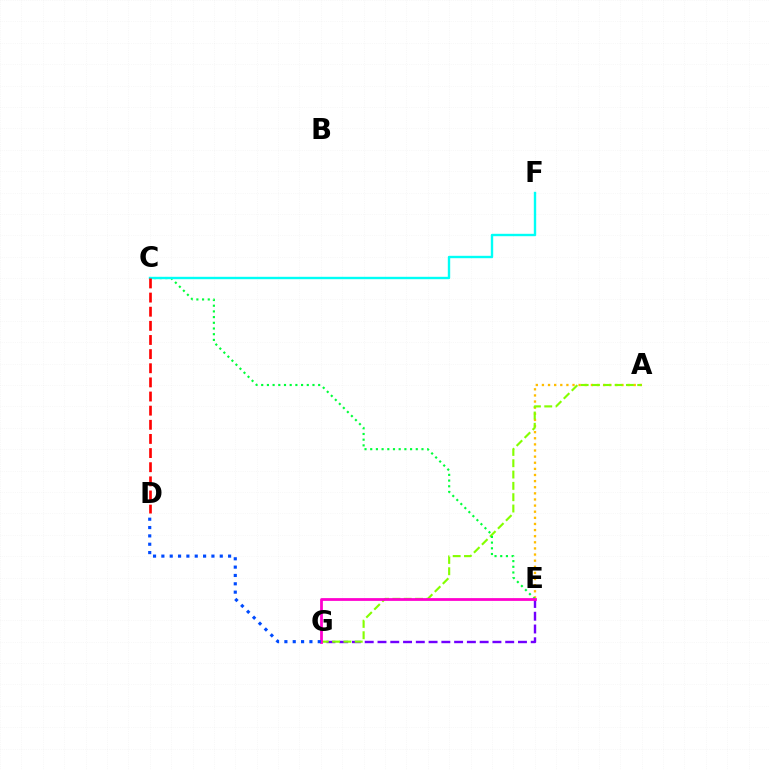{('E', 'G'): [{'color': '#7200ff', 'line_style': 'dashed', 'thickness': 1.73}, {'color': '#ff00cf', 'line_style': 'solid', 'thickness': 1.99}], ('A', 'E'): [{'color': '#ffbd00', 'line_style': 'dotted', 'thickness': 1.66}], ('A', 'G'): [{'color': '#84ff00', 'line_style': 'dashed', 'thickness': 1.54}], ('C', 'E'): [{'color': '#00ff39', 'line_style': 'dotted', 'thickness': 1.55}], ('D', 'G'): [{'color': '#004bff', 'line_style': 'dotted', 'thickness': 2.27}], ('C', 'F'): [{'color': '#00fff6', 'line_style': 'solid', 'thickness': 1.72}], ('C', 'D'): [{'color': '#ff0000', 'line_style': 'dashed', 'thickness': 1.92}]}